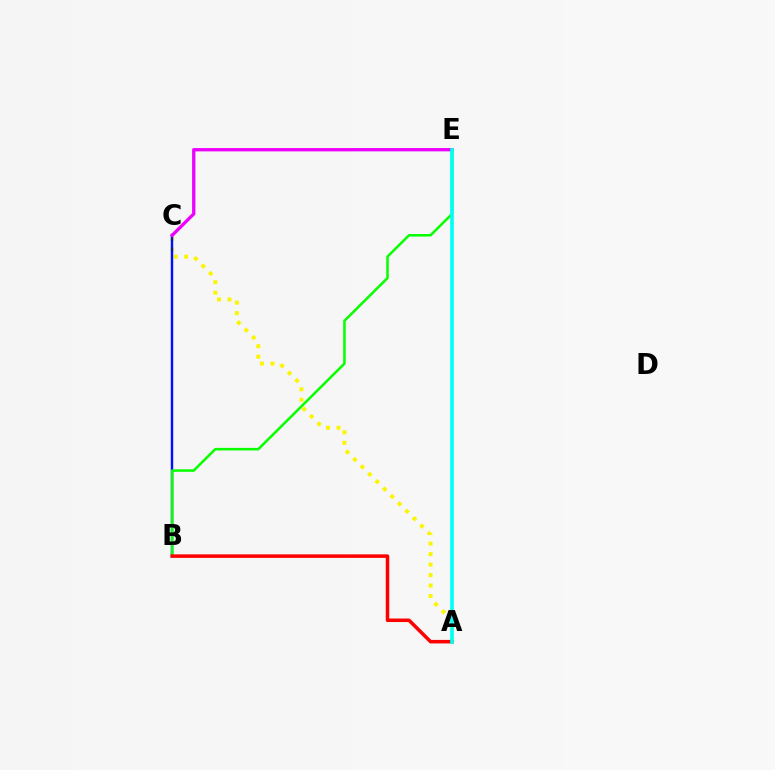{('A', 'C'): [{'color': '#fcf500', 'line_style': 'dotted', 'thickness': 2.85}], ('B', 'C'): [{'color': '#0010ff', 'line_style': 'solid', 'thickness': 1.76}], ('C', 'E'): [{'color': '#ee00ff', 'line_style': 'solid', 'thickness': 2.37}], ('B', 'E'): [{'color': '#08ff00', 'line_style': 'solid', 'thickness': 1.83}], ('A', 'B'): [{'color': '#ff0000', 'line_style': 'solid', 'thickness': 2.53}], ('A', 'E'): [{'color': '#00fff6', 'line_style': 'solid', 'thickness': 2.62}]}